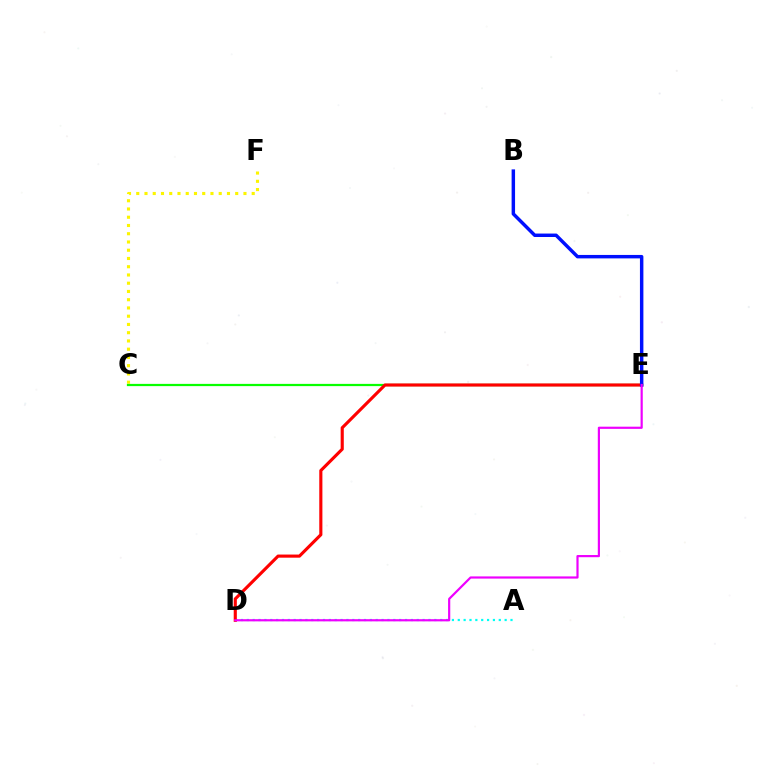{('C', 'F'): [{'color': '#fcf500', 'line_style': 'dotted', 'thickness': 2.24}], ('C', 'E'): [{'color': '#08ff00', 'line_style': 'solid', 'thickness': 1.61}], ('A', 'D'): [{'color': '#00fff6', 'line_style': 'dotted', 'thickness': 1.59}], ('D', 'E'): [{'color': '#ff0000', 'line_style': 'solid', 'thickness': 2.25}, {'color': '#ee00ff', 'line_style': 'solid', 'thickness': 1.58}], ('B', 'E'): [{'color': '#0010ff', 'line_style': 'solid', 'thickness': 2.48}]}